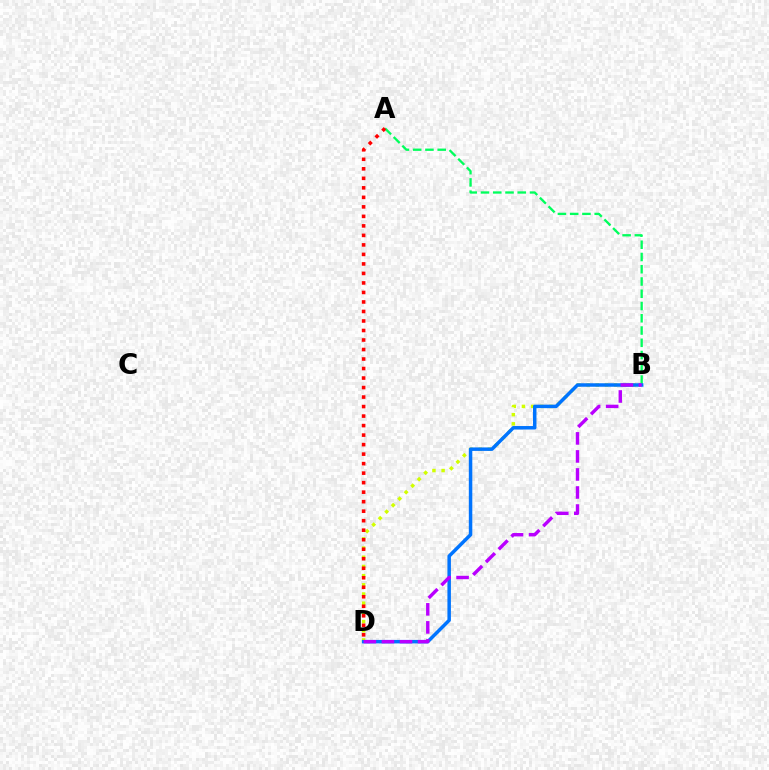{('B', 'D'): [{'color': '#d1ff00', 'line_style': 'dotted', 'thickness': 2.5}, {'color': '#0074ff', 'line_style': 'solid', 'thickness': 2.51}, {'color': '#b900ff', 'line_style': 'dashed', 'thickness': 2.45}], ('A', 'B'): [{'color': '#00ff5c', 'line_style': 'dashed', 'thickness': 1.67}], ('A', 'D'): [{'color': '#ff0000', 'line_style': 'dotted', 'thickness': 2.58}]}